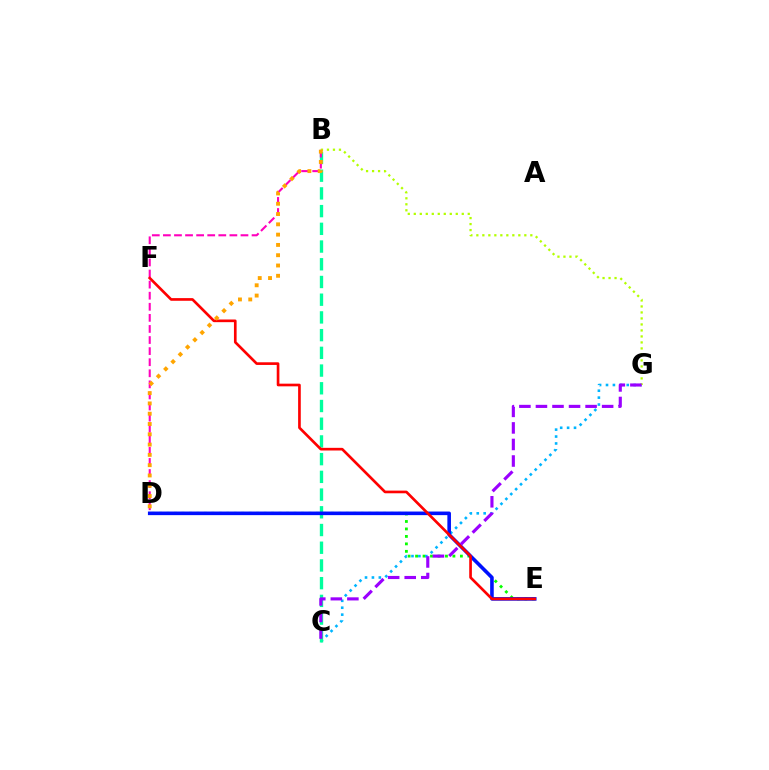{('D', 'E'): [{'color': '#08ff00', 'line_style': 'dotted', 'thickness': 2.03}, {'color': '#0010ff', 'line_style': 'solid', 'thickness': 2.59}], ('C', 'G'): [{'color': '#00b5ff', 'line_style': 'dotted', 'thickness': 1.88}, {'color': '#9b00ff', 'line_style': 'dashed', 'thickness': 2.25}], ('B', 'C'): [{'color': '#00ff9d', 'line_style': 'dashed', 'thickness': 2.41}], ('B', 'D'): [{'color': '#ff00bd', 'line_style': 'dashed', 'thickness': 1.51}, {'color': '#ffa500', 'line_style': 'dotted', 'thickness': 2.8}], ('B', 'G'): [{'color': '#b3ff00', 'line_style': 'dotted', 'thickness': 1.63}], ('E', 'F'): [{'color': '#ff0000', 'line_style': 'solid', 'thickness': 1.92}]}